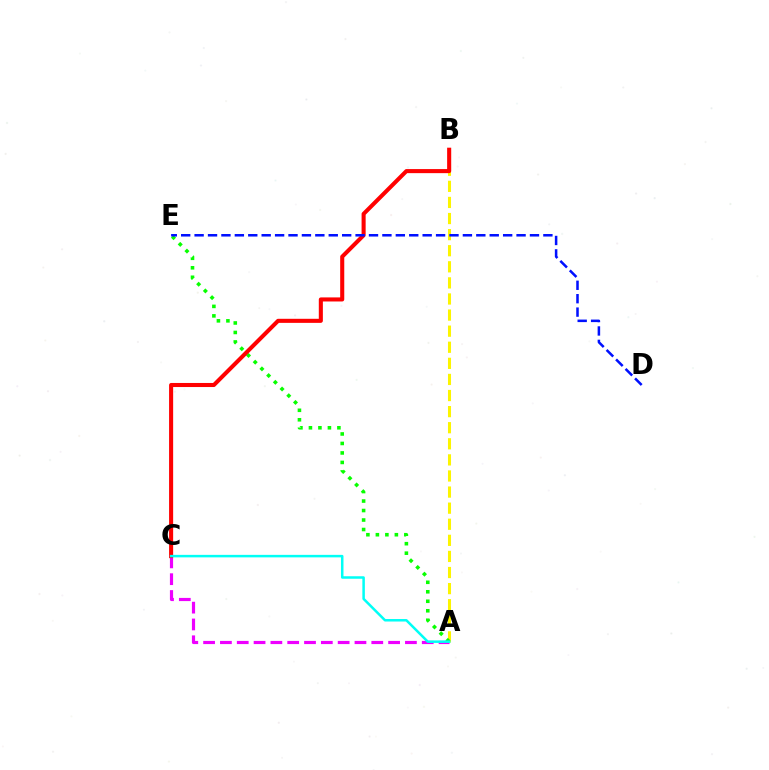{('A', 'B'): [{'color': '#fcf500', 'line_style': 'dashed', 'thickness': 2.19}], ('A', 'C'): [{'color': '#ee00ff', 'line_style': 'dashed', 'thickness': 2.28}, {'color': '#00fff6', 'line_style': 'solid', 'thickness': 1.8}], ('A', 'E'): [{'color': '#08ff00', 'line_style': 'dotted', 'thickness': 2.58}], ('B', 'C'): [{'color': '#ff0000', 'line_style': 'solid', 'thickness': 2.93}], ('D', 'E'): [{'color': '#0010ff', 'line_style': 'dashed', 'thickness': 1.82}]}